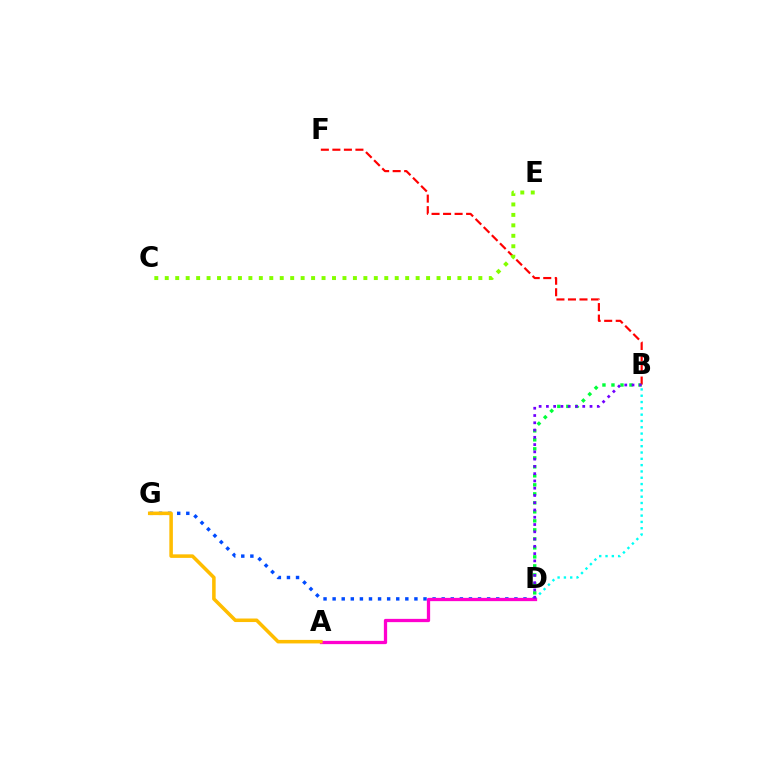{('B', 'D'): [{'color': '#00ff39', 'line_style': 'dotted', 'thickness': 2.45}, {'color': '#00fff6', 'line_style': 'dotted', 'thickness': 1.71}, {'color': '#7200ff', 'line_style': 'dotted', 'thickness': 1.97}], ('D', 'G'): [{'color': '#004bff', 'line_style': 'dotted', 'thickness': 2.47}], ('B', 'F'): [{'color': '#ff0000', 'line_style': 'dashed', 'thickness': 1.57}], ('C', 'E'): [{'color': '#84ff00', 'line_style': 'dotted', 'thickness': 2.84}], ('A', 'D'): [{'color': '#ff00cf', 'line_style': 'solid', 'thickness': 2.36}], ('A', 'G'): [{'color': '#ffbd00', 'line_style': 'solid', 'thickness': 2.54}]}